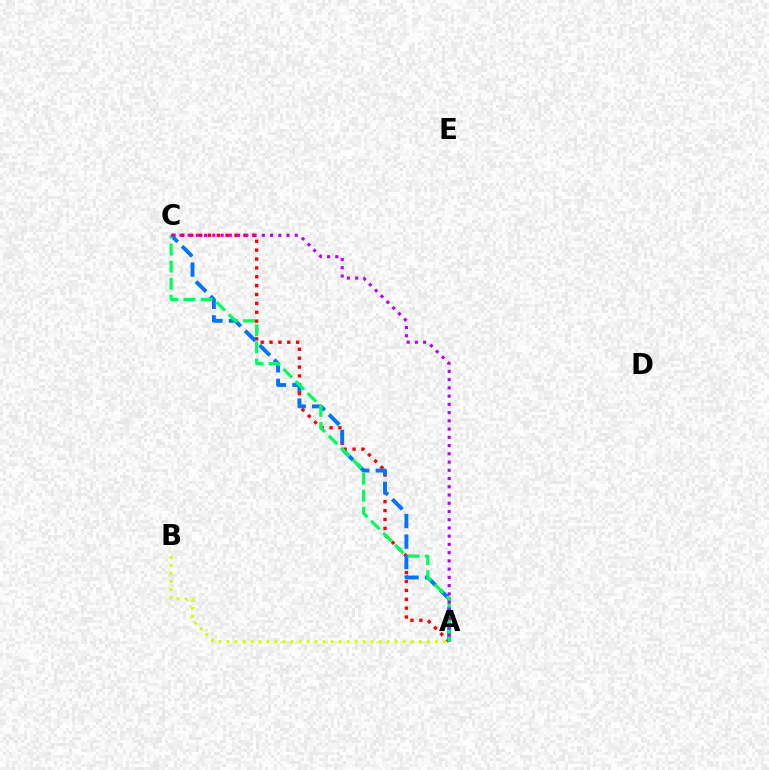{('A', 'C'): [{'color': '#ff0000', 'line_style': 'dotted', 'thickness': 2.41}, {'color': '#0074ff', 'line_style': 'dashed', 'thickness': 2.79}, {'color': '#00ff5c', 'line_style': 'dashed', 'thickness': 2.32}, {'color': '#b900ff', 'line_style': 'dotted', 'thickness': 2.24}], ('A', 'B'): [{'color': '#d1ff00', 'line_style': 'dotted', 'thickness': 2.18}]}